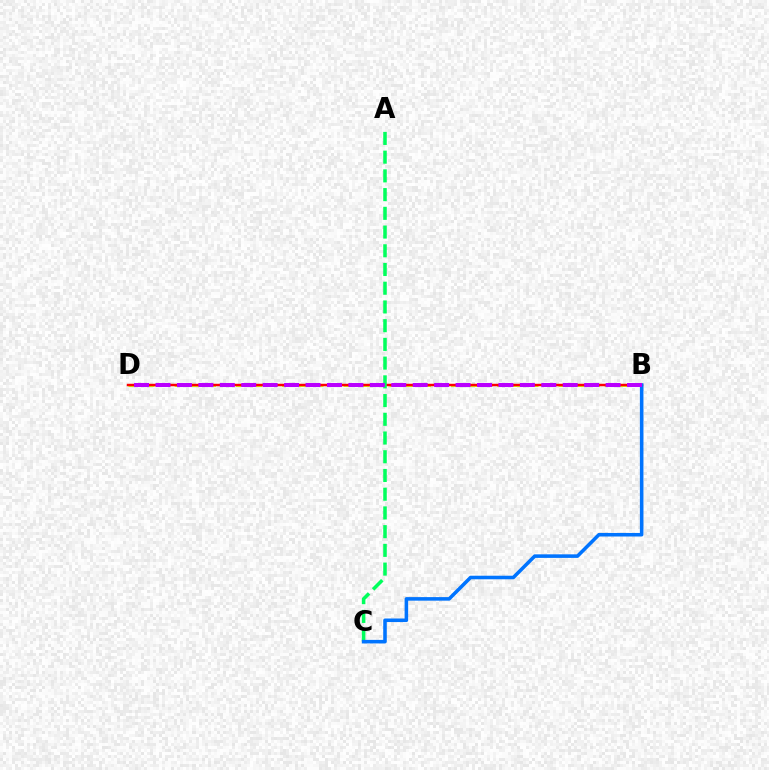{('B', 'D'): [{'color': '#d1ff00', 'line_style': 'dashed', 'thickness': 2.09}, {'color': '#ff0000', 'line_style': 'solid', 'thickness': 1.77}, {'color': '#b900ff', 'line_style': 'dashed', 'thickness': 2.91}], ('A', 'C'): [{'color': '#00ff5c', 'line_style': 'dashed', 'thickness': 2.54}], ('B', 'C'): [{'color': '#0074ff', 'line_style': 'solid', 'thickness': 2.56}]}